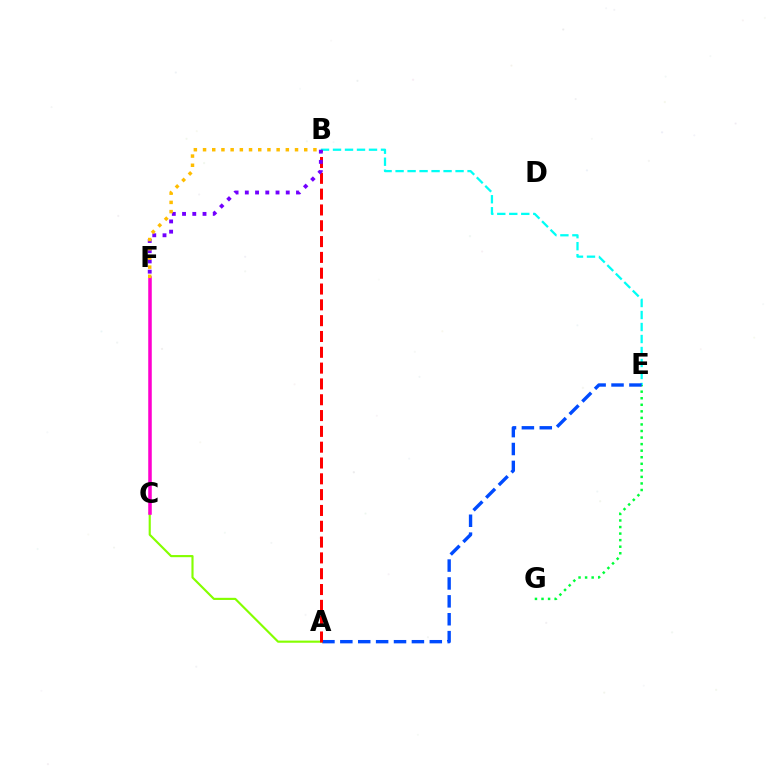{('B', 'E'): [{'color': '#00fff6', 'line_style': 'dashed', 'thickness': 1.63}], ('A', 'C'): [{'color': '#84ff00', 'line_style': 'solid', 'thickness': 1.54}], ('E', 'G'): [{'color': '#00ff39', 'line_style': 'dotted', 'thickness': 1.78}], ('A', 'E'): [{'color': '#004bff', 'line_style': 'dashed', 'thickness': 2.43}], ('A', 'B'): [{'color': '#ff0000', 'line_style': 'dashed', 'thickness': 2.15}], ('B', 'F'): [{'color': '#7200ff', 'line_style': 'dotted', 'thickness': 2.78}, {'color': '#ffbd00', 'line_style': 'dotted', 'thickness': 2.5}], ('C', 'F'): [{'color': '#ff00cf', 'line_style': 'solid', 'thickness': 2.55}]}